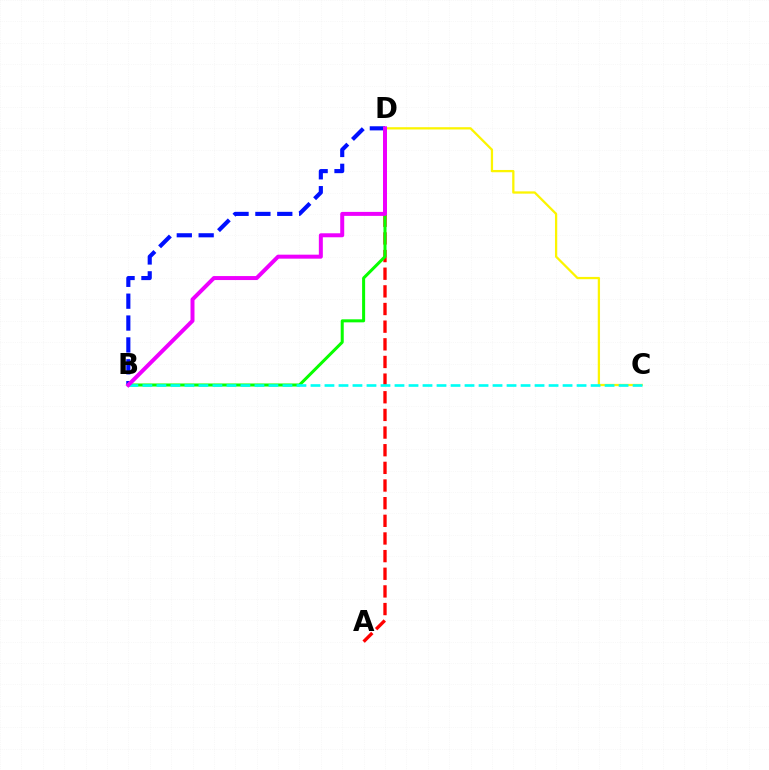{('A', 'D'): [{'color': '#ff0000', 'line_style': 'dashed', 'thickness': 2.4}], ('B', 'D'): [{'color': '#08ff00', 'line_style': 'solid', 'thickness': 2.18}, {'color': '#0010ff', 'line_style': 'dashed', 'thickness': 2.97}, {'color': '#ee00ff', 'line_style': 'solid', 'thickness': 2.87}], ('C', 'D'): [{'color': '#fcf500', 'line_style': 'solid', 'thickness': 1.64}], ('B', 'C'): [{'color': '#00fff6', 'line_style': 'dashed', 'thickness': 1.9}]}